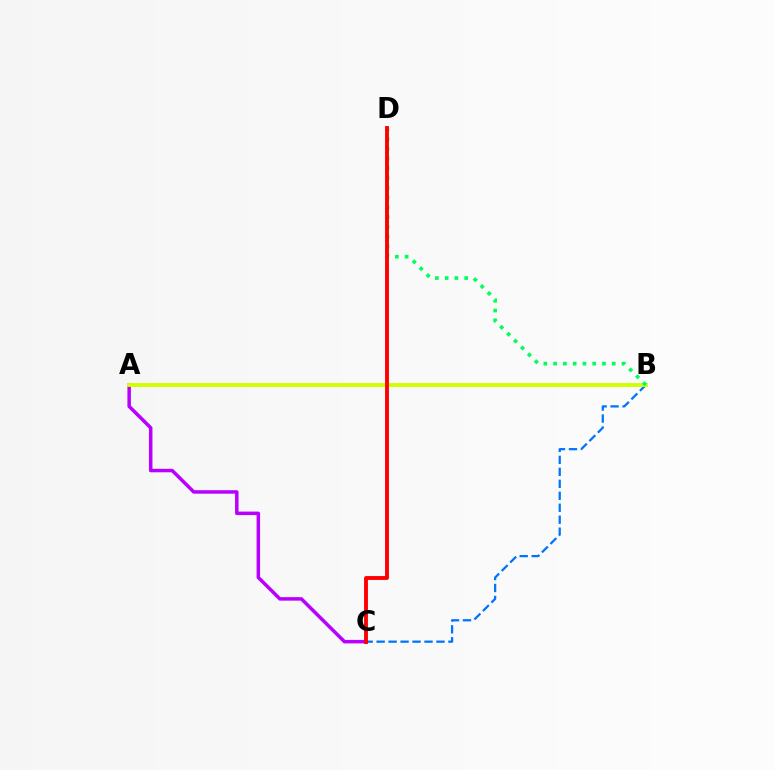{('B', 'C'): [{'color': '#0074ff', 'line_style': 'dashed', 'thickness': 1.63}], ('A', 'C'): [{'color': '#b900ff', 'line_style': 'solid', 'thickness': 2.52}], ('A', 'B'): [{'color': '#d1ff00', 'line_style': 'solid', 'thickness': 2.79}], ('B', 'D'): [{'color': '#00ff5c', 'line_style': 'dotted', 'thickness': 2.65}], ('C', 'D'): [{'color': '#ff0000', 'line_style': 'solid', 'thickness': 2.78}]}